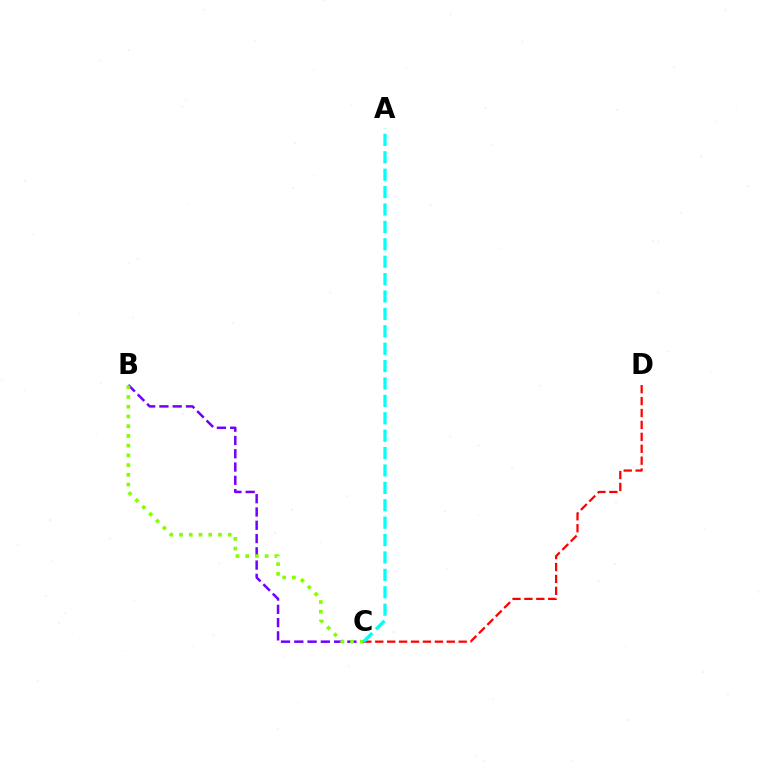{('B', 'C'): [{'color': '#7200ff', 'line_style': 'dashed', 'thickness': 1.8}, {'color': '#84ff00', 'line_style': 'dotted', 'thickness': 2.64}], ('C', 'D'): [{'color': '#ff0000', 'line_style': 'dashed', 'thickness': 1.62}], ('A', 'C'): [{'color': '#00fff6', 'line_style': 'dashed', 'thickness': 2.36}]}